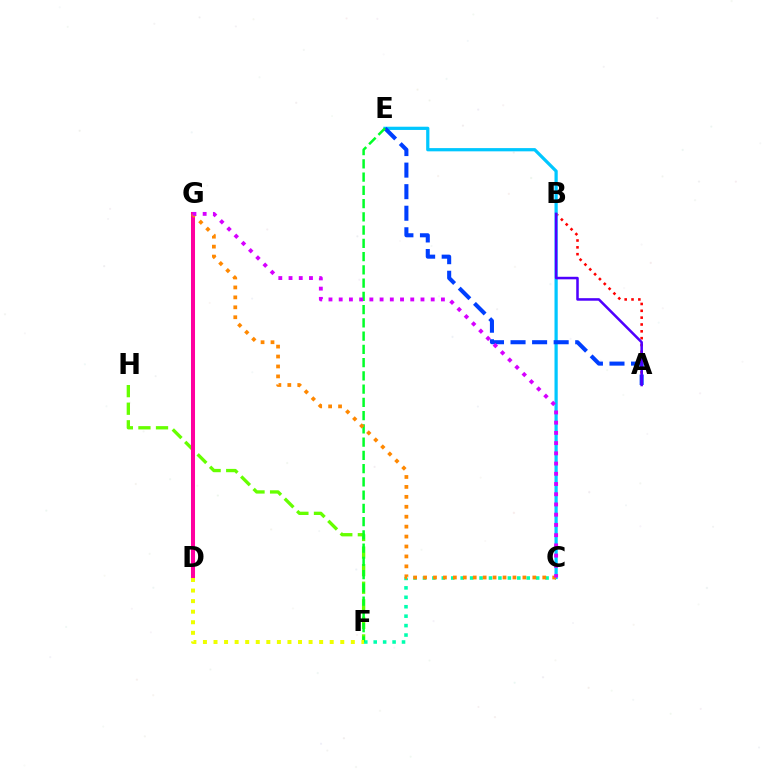{('A', 'B'): [{'color': '#ff0000', 'line_style': 'dotted', 'thickness': 1.86}, {'color': '#4f00ff', 'line_style': 'solid', 'thickness': 1.83}], ('C', 'E'): [{'color': '#00c7ff', 'line_style': 'solid', 'thickness': 2.33}], ('F', 'H'): [{'color': '#66ff00', 'line_style': 'dashed', 'thickness': 2.39}], ('D', 'G'): [{'color': '#ff00a0', 'line_style': 'solid', 'thickness': 2.9}], ('C', 'F'): [{'color': '#00ffaf', 'line_style': 'dotted', 'thickness': 2.56}], ('A', 'E'): [{'color': '#003fff', 'line_style': 'dashed', 'thickness': 2.93}], ('E', 'F'): [{'color': '#00ff27', 'line_style': 'dashed', 'thickness': 1.8}], ('D', 'F'): [{'color': '#eeff00', 'line_style': 'dotted', 'thickness': 2.87}], ('C', 'G'): [{'color': '#ff8800', 'line_style': 'dotted', 'thickness': 2.7}, {'color': '#d600ff', 'line_style': 'dotted', 'thickness': 2.78}]}